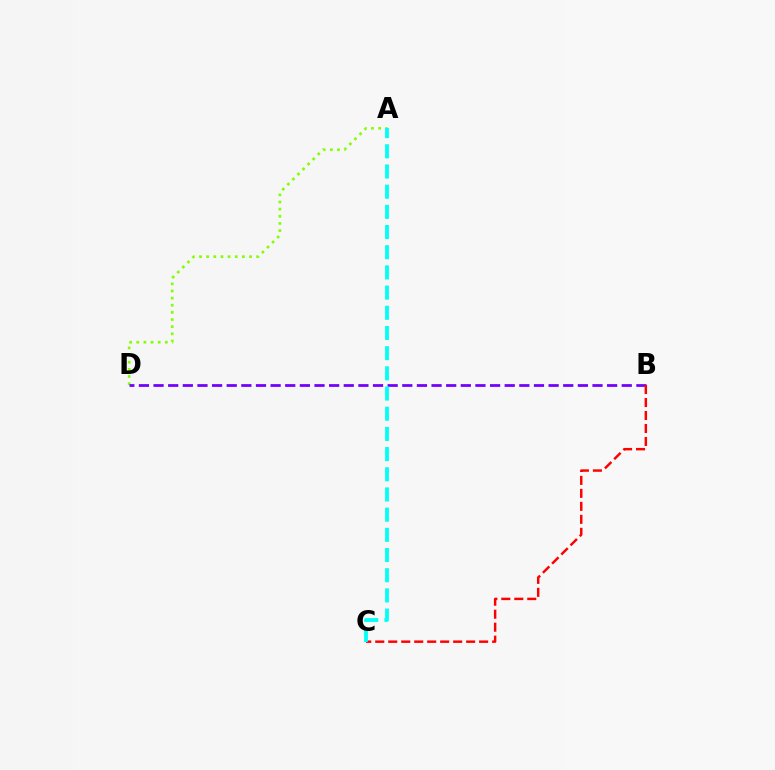{('A', 'D'): [{'color': '#84ff00', 'line_style': 'dotted', 'thickness': 1.94}], ('B', 'D'): [{'color': '#7200ff', 'line_style': 'dashed', 'thickness': 1.99}], ('B', 'C'): [{'color': '#ff0000', 'line_style': 'dashed', 'thickness': 1.76}], ('A', 'C'): [{'color': '#00fff6', 'line_style': 'dashed', 'thickness': 2.74}]}